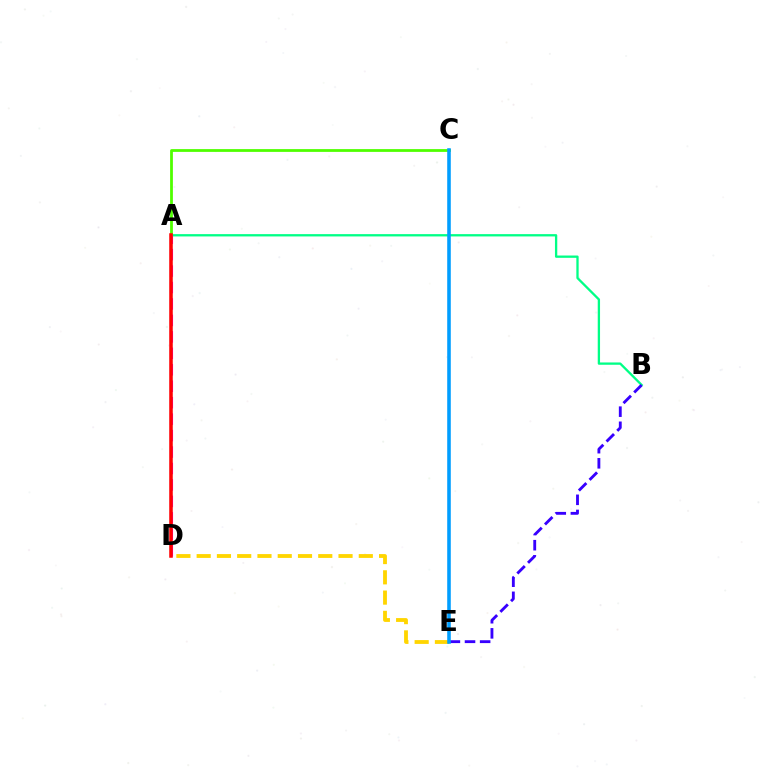{('A', 'B'): [{'color': '#00ff86', 'line_style': 'solid', 'thickness': 1.66}], ('B', 'E'): [{'color': '#3700ff', 'line_style': 'dashed', 'thickness': 2.05}], ('A', 'C'): [{'color': '#4fff00', 'line_style': 'solid', 'thickness': 2.0}], ('D', 'E'): [{'color': '#ffd500', 'line_style': 'dashed', 'thickness': 2.75}], ('C', 'E'): [{'color': '#009eff', 'line_style': 'solid', 'thickness': 2.57}], ('A', 'D'): [{'color': '#ff00ed', 'line_style': 'dashed', 'thickness': 2.23}, {'color': '#ff0000', 'line_style': 'solid', 'thickness': 2.53}]}